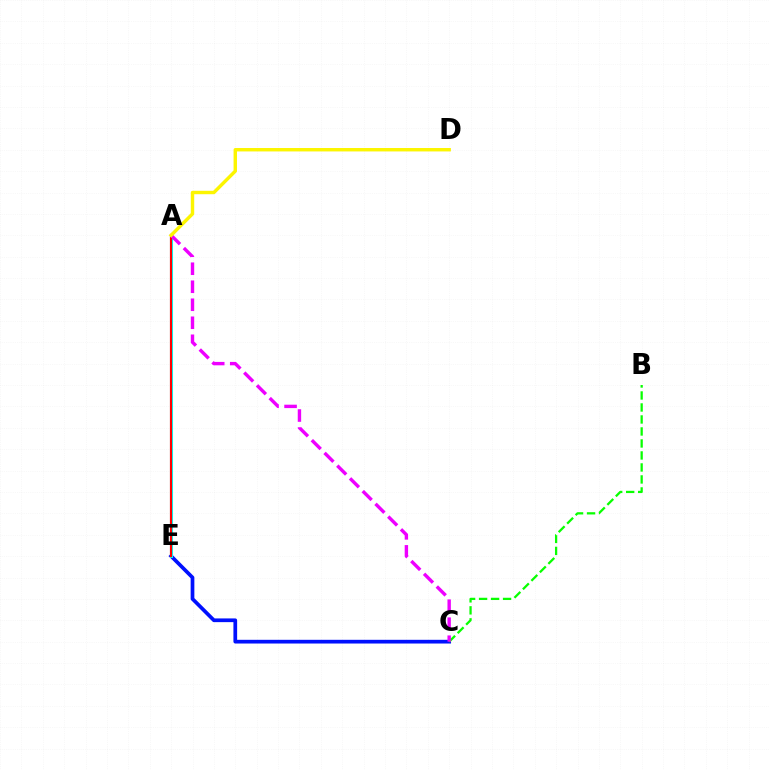{('C', 'E'): [{'color': '#0010ff', 'line_style': 'solid', 'thickness': 2.67}], ('A', 'E'): [{'color': '#00fff6', 'line_style': 'solid', 'thickness': 2.2}, {'color': '#ff0000', 'line_style': 'solid', 'thickness': 1.56}], ('B', 'C'): [{'color': '#08ff00', 'line_style': 'dashed', 'thickness': 1.63}], ('A', 'C'): [{'color': '#ee00ff', 'line_style': 'dashed', 'thickness': 2.45}], ('A', 'D'): [{'color': '#fcf500', 'line_style': 'solid', 'thickness': 2.46}]}